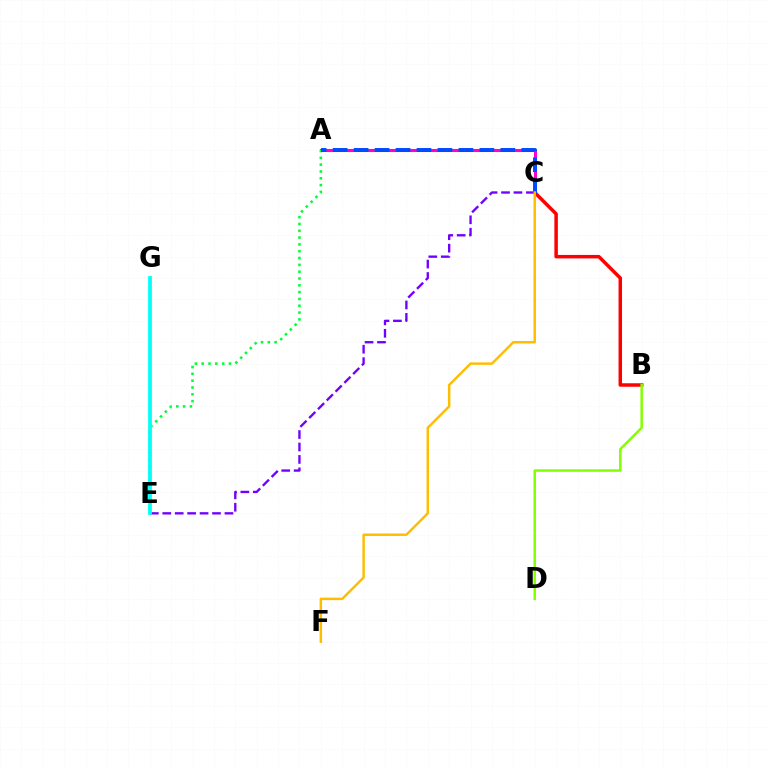{('A', 'C'): [{'color': '#ff00cf', 'line_style': 'solid', 'thickness': 2.19}, {'color': '#004bff', 'line_style': 'dashed', 'thickness': 2.85}], ('B', 'C'): [{'color': '#ff0000', 'line_style': 'solid', 'thickness': 2.51}], ('A', 'E'): [{'color': '#00ff39', 'line_style': 'dotted', 'thickness': 1.85}], ('B', 'D'): [{'color': '#84ff00', 'line_style': 'solid', 'thickness': 1.79}], ('C', 'E'): [{'color': '#7200ff', 'line_style': 'dashed', 'thickness': 1.69}], ('E', 'G'): [{'color': '#00fff6', 'line_style': 'solid', 'thickness': 2.71}], ('C', 'F'): [{'color': '#ffbd00', 'line_style': 'solid', 'thickness': 1.77}]}